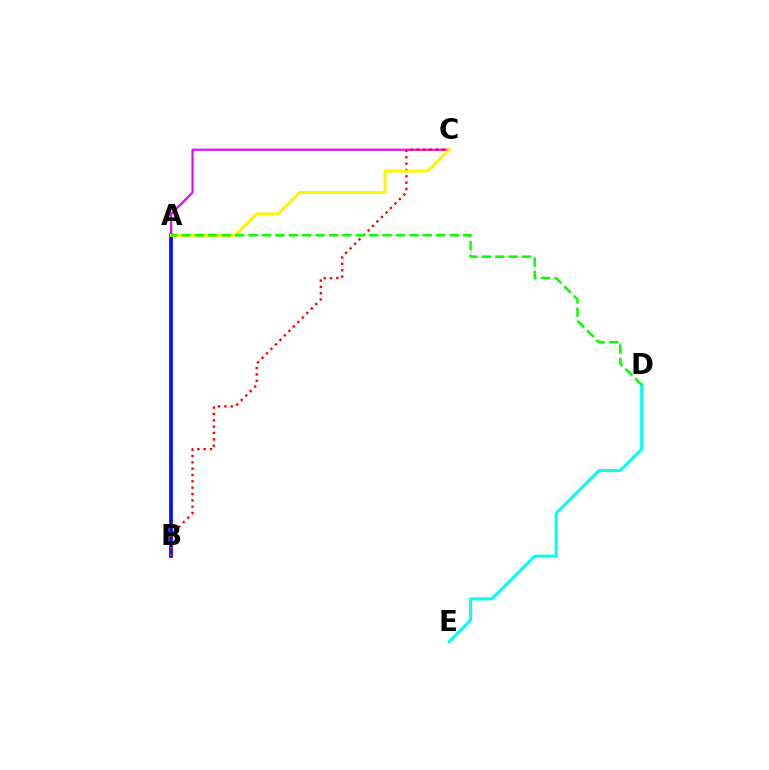{('A', 'B'): [{'color': '#0010ff', 'line_style': 'solid', 'thickness': 2.68}], ('A', 'C'): [{'color': '#ee00ff', 'line_style': 'solid', 'thickness': 1.55}, {'color': '#fcf500', 'line_style': 'solid', 'thickness': 2.15}], ('D', 'E'): [{'color': '#00fff6', 'line_style': 'solid', 'thickness': 2.16}], ('B', 'C'): [{'color': '#ff0000', 'line_style': 'dotted', 'thickness': 1.72}], ('A', 'D'): [{'color': '#08ff00', 'line_style': 'dashed', 'thickness': 1.82}]}